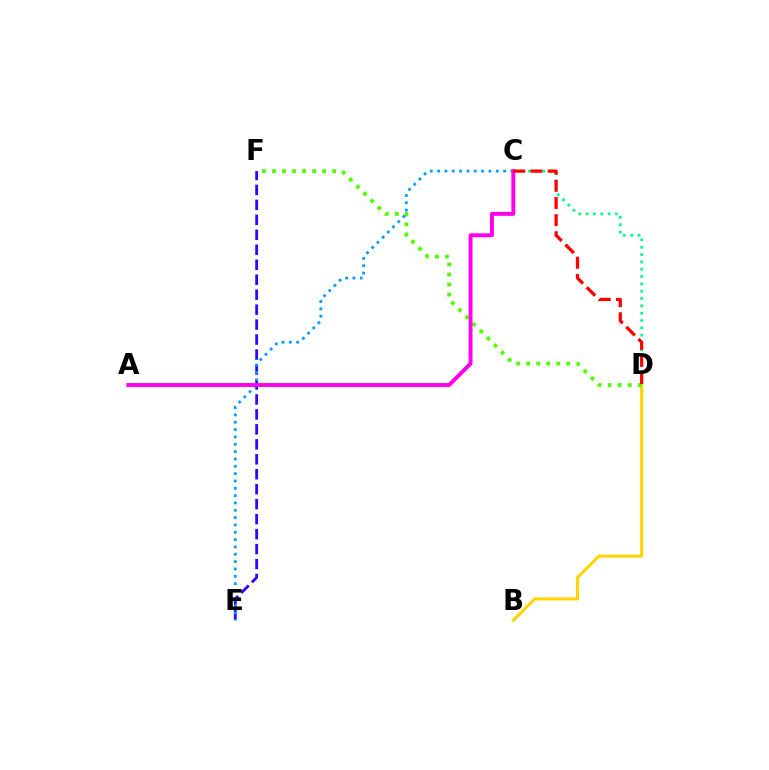{('B', 'D'): [{'color': '#ffd500', 'line_style': 'solid', 'thickness': 2.21}], ('D', 'F'): [{'color': '#4fff00', 'line_style': 'dotted', 'thickness': 2.73}], ('E', 'F'): [{'color': '#3700ff', 'line_style': 'dashed', 'thickness': 2.03}], ('C', 'E'): [{'color': '#009eff', 'line_style': 'dotted', 'thickness': 1.99}], ('C', 'D'): [{'color': '#00ff86', 'line_style': 'dotted', 'thickness': 1.99}, {'color': '#ff0000', 'line_style': 'dashed', 'thickness': 2.33}], ('A', 'C'): [{'color': '#ff00ed', 'line_style': 'solid', 'thickness': 2.82}]}